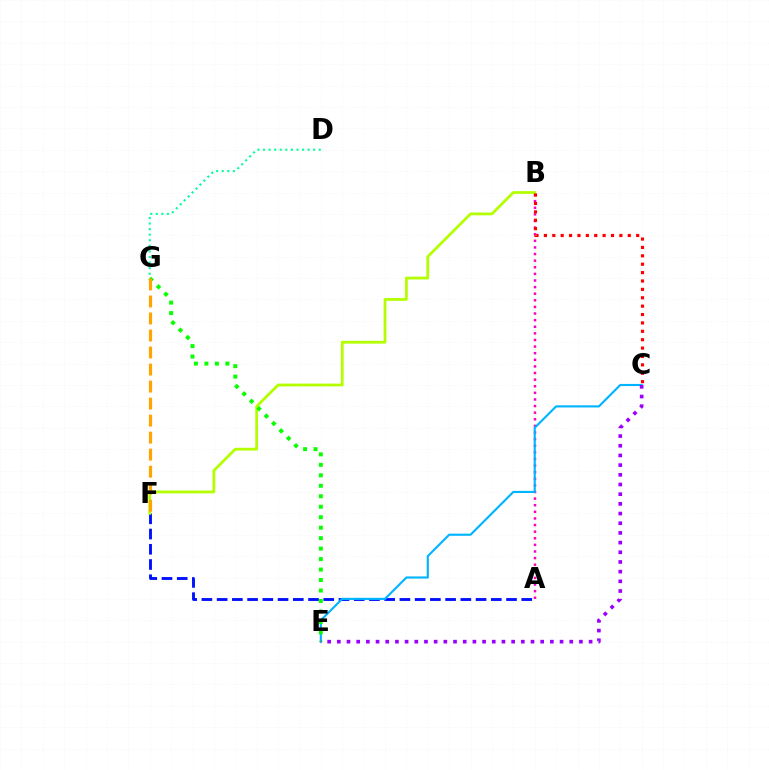{('A', 'F'): [{'color': '#0010ff', 'line_style': 'dashed', 'thickness': 2.07}], ('A', 'B'): [{'color': '#ff00bd', 'line_style': 'dotted', 'thickness': 1.8}], ('B', 'F'): [{'color': '#b3ff00', 'line_style': 'solid', 'thickness': 2.0}], ('C', 'E'): [{'color': '#00b5ff', 'line_style': 'solid', 'thickness': 1.54}, {'color': '#9b00ff', 'line_style': 'dotted', 'thickness': 2.63}], ('E', 'G'): [{'color': '#08ff00', 'line_style': 'dotted', 'thickness': 2.85}], ('B', 'C'): [{'color': '#ff0000', 'line_style': 'dotted', 'thickness': 2.28}], ('F', 'G'): [{'color': '#ffa500', 'line_style': 'dashed', 'thickness': 2.31}], ('D', 'G'): [{'color': '#00ff9d', 'line_style': 'dotted', 'thickness': 1.51}]}